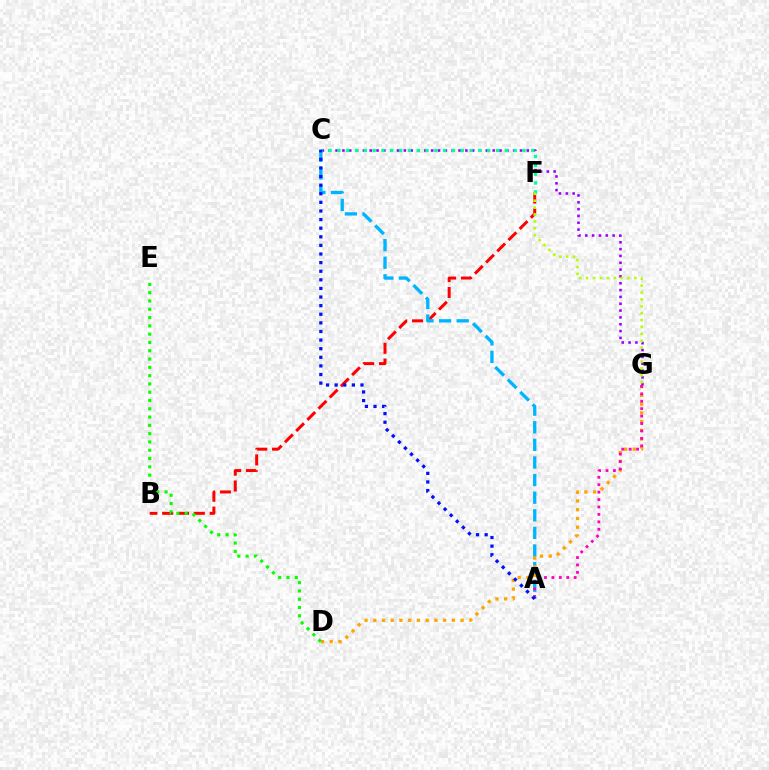{('B', 'F'): [{'color': '#ff0000', 'line_style': 'dashed', 'thickness': 2.15}], ('A', 'C'): [{'color': '#00b5ff', 'line_style': 'dashed', 'thickness': 2.39}, {'color': '#0010ff', 'line_style': 'dotted', 'thickness': 2.34}], ('C', 'G'): [{'color': '#9b00ff', 'line_style': 'dotted', 'thickness': 1.86}], ('D', 'G'): [{'color': '#ffa500', 'line_style': 'dotted', 'thickness': 2.37}], ('C', 'F'): [{'color': '#00ff9d', 'line_style': 'dotted', 'thickness': 2.39}], ('A', 'G'): [{'color': '#ff00bd', 'line_style': 'dotted', 'thickness': 2.02}], ('D', 'E'): [{'color': '#08ff00', 'line_style': 'dotted', 'thickness': 2.25}], ('F', 'G'): [{'color': '#b3ff00', 'line_style': 'dotted', 'thickness': 1.87}]}